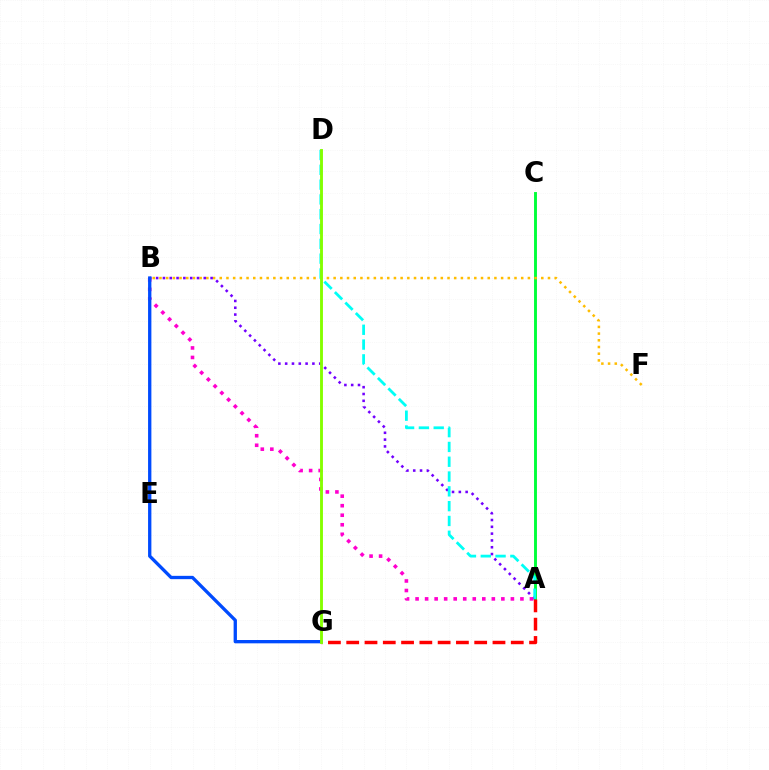{('A', 'C'): [{'color': '#00ff39', 'line_style': 'solid', 'thickness': 2.09}], ('B', 'F'): [{'color': '#ffbd00', 'line_style': 'dotted', 'thickness': 1.82}], ('A', 'B'): [{'color': '#7200ff', 'line_style': 'dotted', 'thickness': 1.85}, {'color': '#ff00cf', 'line_style': 'dotted', 'thickness': 2.59}], ('A', 'D'): [{'color': '#00fff6', 'line_style': 'dashed', 'thickness': 2.01}], ('A', 'G'): [{'color': '#ff0000', 'line_style': 'dashed', 'thickness': 2.48}], ('B', 'G'): [{'color': '#004bff', 'line_style': 'solid', 'thickness': 2.39}], ('D', 'G'): [{'color': '#84ff00', 'line_style': 'solid', 'thickness': 2.07}]}